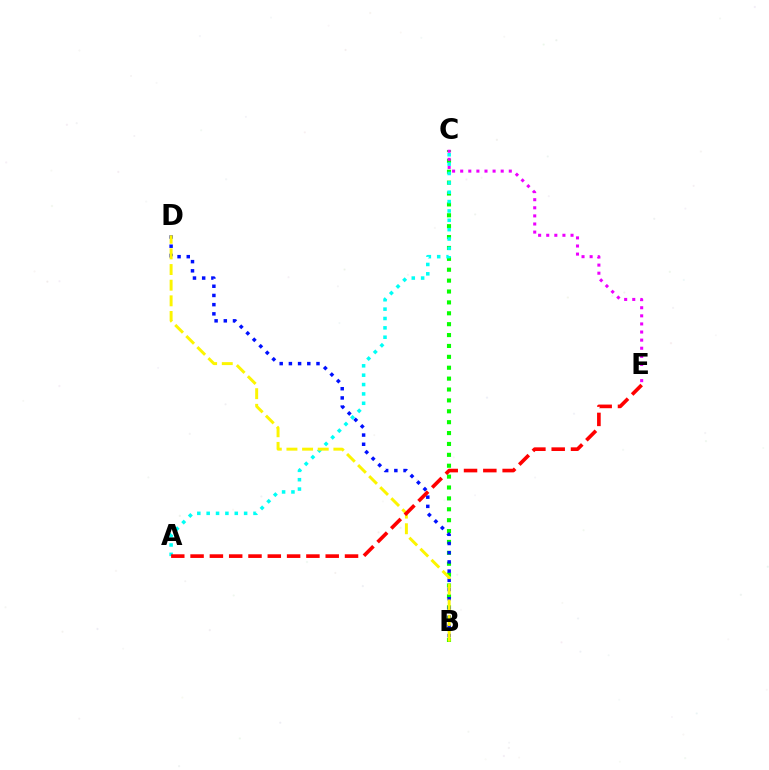{('B', 'C'): [{'color': '#08ff00', 'line_style': 'dotted', 'thickness': 2.96}], ('A', 'C'): [{'color': '#00fff6', 'line_style': 'dotted', 'thickness': 2.54}], ('C', 'E'): [{'color': '#ee00ff', 'line_style': 'dotted', 'thickness': 2.2}], ('B', 'D'): [{'color': '#0010ff', 'line_style': 'dotted', 'thickness': 2.5}, {'color': '#fcf500', 'line_style': 'dashed', 'thickness': 2.13}], ('A', 'E'): [{'color': '#ff0000', 'line_style': 'dashed', 'thickness': 2.62}]}